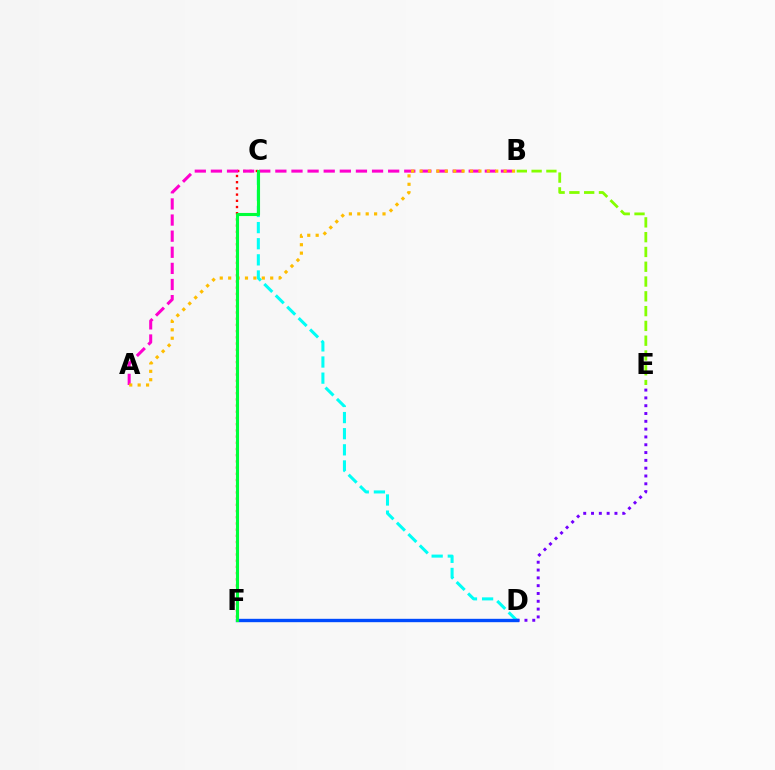{('C', 'F'): [{'color': '#ff0000', 'line_style': 'dotted', 'thickness': 1.69}, {'color': '#00ff39', 'line_style': 'solid', 'thickness': 2.23}], ('D', 'E'): [{'color': '#7200ff', 'line_style': 'dotted', 'thickness': 2.12}], ('C', 'D'): [{'color': '#00fff6', 'line_style': 'dashed', 'thickness': 2.19}], ('B', 'E'): [{'color': '#84ff00', 'line_style': 'dashed', 'thickness': 2.01}], ('D', 'F'): [{'color': '#004bff', 'line_style': 'solid', 'thickness': 2.43}], ('A', 'B'): [{'color': '#ff00cf', 'line_style': 'dashed', 'thickness': 2.19}, {'color': '#ffbd00', 'line_style': 'dotted', 'thickness': 2.28}]}